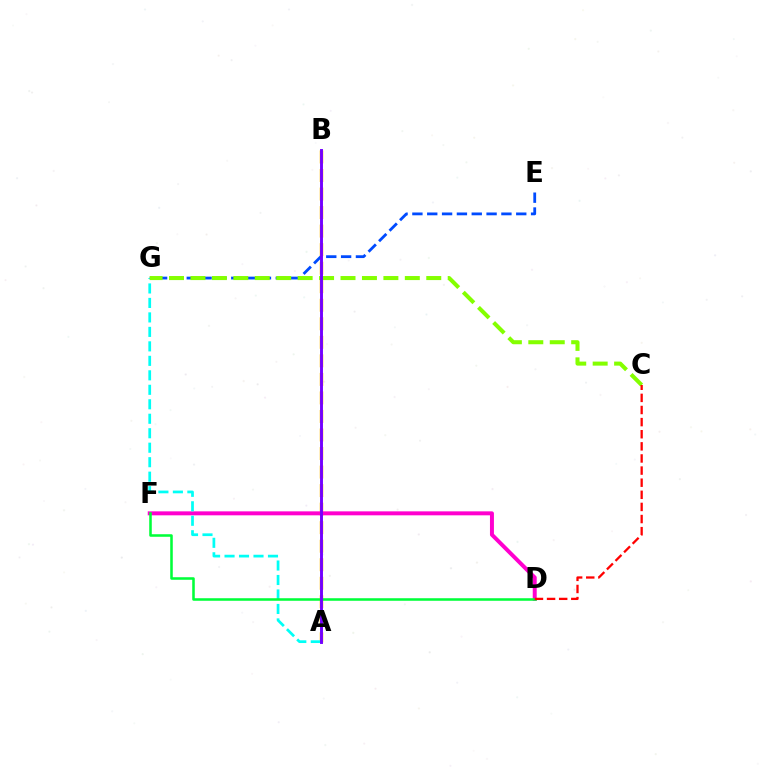{('E', 'G'): [{'color': '#004bff', 'line_style': 'dashed', 'thickness': 2.02}], ('A', 'B'): [{'color': '#ffbd00', 'line_style': 'dashed', 'thickness': 2.52}, {'color': '#7200ff', 'line_style': 'solid', 'thickness': 2.1}], ('D', 'F'): [{'color': '#ff00cf', 'line_style': 'solid', 'thickness': 2.86}, {'color': '#00ff39', 'line_style': 'solid', 'thickness': 1.84}], ('A', 'G'): [{'color': '#00fff6', 'line_style': 'dashed', 'thickness': 1.97}], ('C', 'G'): [{'color': '#84ff00', 'line_style': 'dashed', 'thickness': 2.91}], ('C', 'D'): [{'color': '#ff0000', 'line_style': 'dashed', 'thickness': 1.65}]}